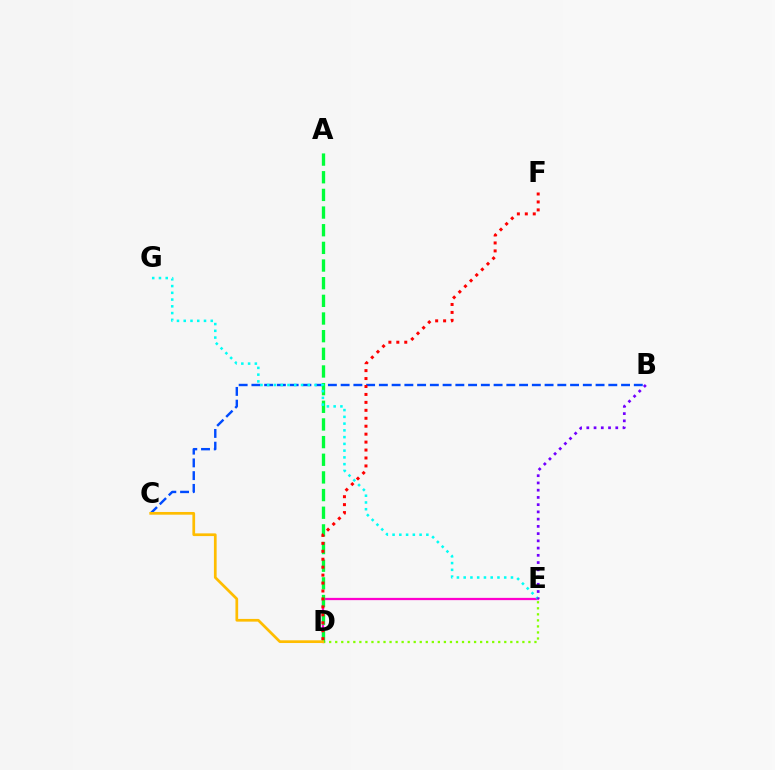{('B', 'C'): [{'color': '#004bff', 'line_style': 'dashed', 'thickness': 1.73}], ('D', 'E'): [{'color': '#ff00cf', 'line_style': 'solid', 'thickness': 1.63}, {'color': '#84ff00', 'line_style': 'dotted', 'thickness': 1.64}], ('A', 'D'): [{'color': '#00ff39', 'line_style': 'dashed', 'thickness': 2.4}], ('E', 'G'): [{'color': '#00fff6', 'line_style': 'dotted', 'thickness': 1.84}], ('D', 'F'): [{'color': '#ff0000', 'line_style': 'dotted', 'thickness': 2.16}], ('B', 'E'): [{'color': '#7200ff', 'line_style': 'dotted', 'thickness': 1.97}], ('C', 'D'): [{'color': '#ffbd00', 'line_style': 'solid', 'thickness': 1.95}]}